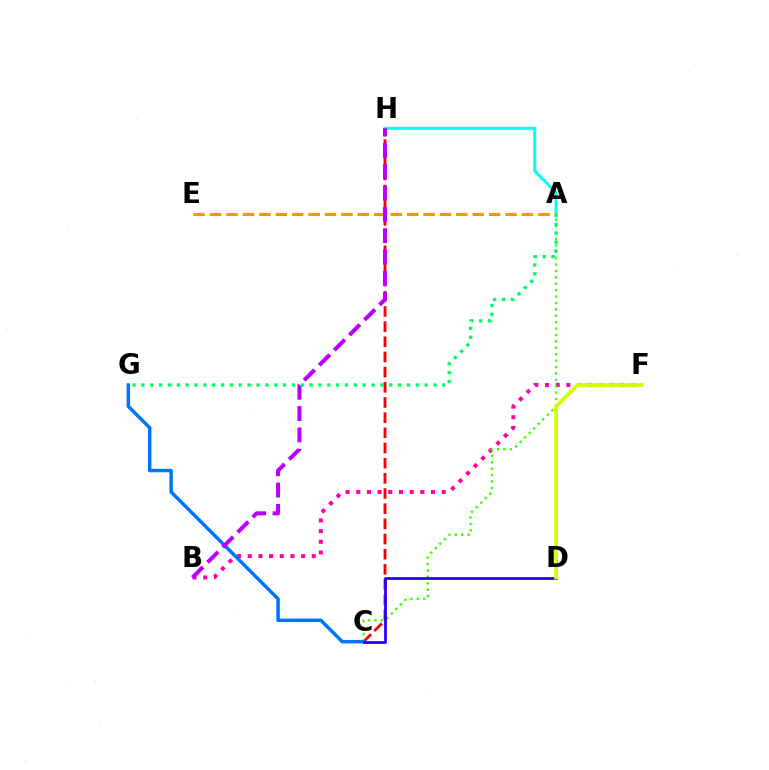{('B', 'F'): [{'color': '#ff00ac', 'line_style': 'dotted', 'thickness': 2.9}], ('C', 'H'): [{'color': '#ff0000', 'line_style': 'dashed', 'thickness': 2.06}], ('A', 'C'): [{'color': '#3dff00', 'line_style': 'dotted', 'thickness': 1.74}], ('A', 'G'): [{'color': '#00ff5c', 'line_style': 'dotted', 'thickness': 2.4}], ('C', 'G'): [{'color': '#0074ff', 'line_style': 'solid', 'thickness': 2.5}], ('A', 'H'): [{'color': '#00fff6', 'line_style': 'solid', 'thickness': 2.16}], ('C', 'D'): [{'color': '#2500ff', 'line_style': 'solid', 'thickness': 1.99}], ('A', 'E'): [{'color': '#ff9400', 'line_style': 'dashed', 'thickness': 2.23}], ('D', 'F'): [{'color': '#d1ff00', 'line_style': 'solid', 'thickness': 2.71}], ('B', 'H'): [{'color': '#b900ff', 'line_style': 'dashed', 'thickness': 2.9}]}